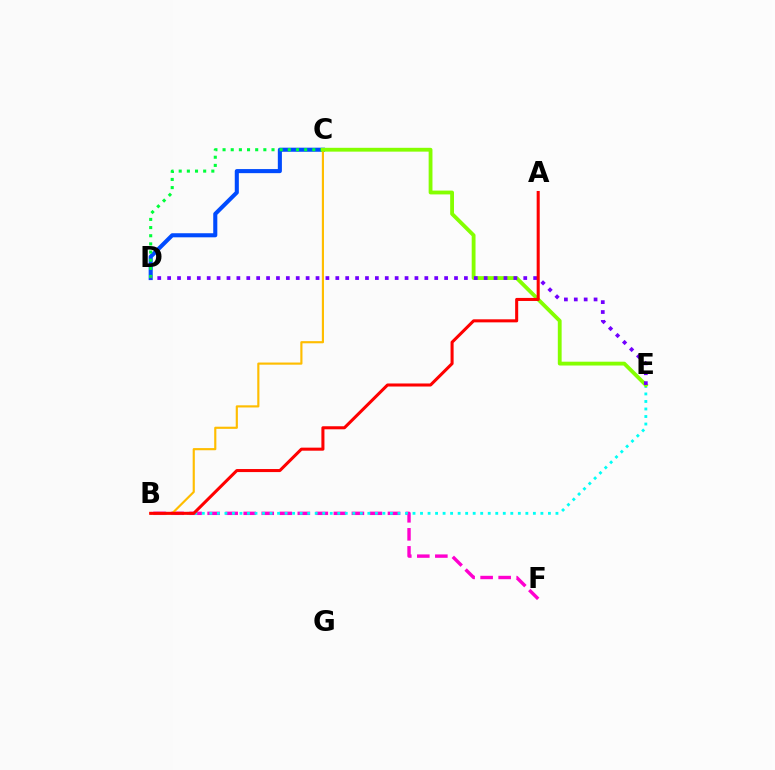{('C', 'D'): [{'color': '#004bff', 'line_style': 'solid', 'thickness': 2.94}, {'color': '#00ff39', 'line_style': 'dotted', 'thickness': 2.22}], ('B', 'F'): [{'color': '#ff00cf', 'line_style': 'dashed', 'thickness': 2.45}], ('B', 'E'): [{'color': '#00fff6', 'line_style': 'dotted', 'thickness': 2.04}], ('B', 'C'): [{'color': '#ffbd00', 'line_style': 'solid', 'thickness': 1.55}], ('C', 'E'): [{'color': '#84ff00', 'line_style': 'solid', 'thickness': 2.75}], ('D', 'E'): [{'color': '#7200ff', 'line_style': 'dotted', 'thickness': 2.69}], ('A', 'B'): [{'color': '#ff0000', 'line_style': 'solid', 'thickness': 2.19}]}